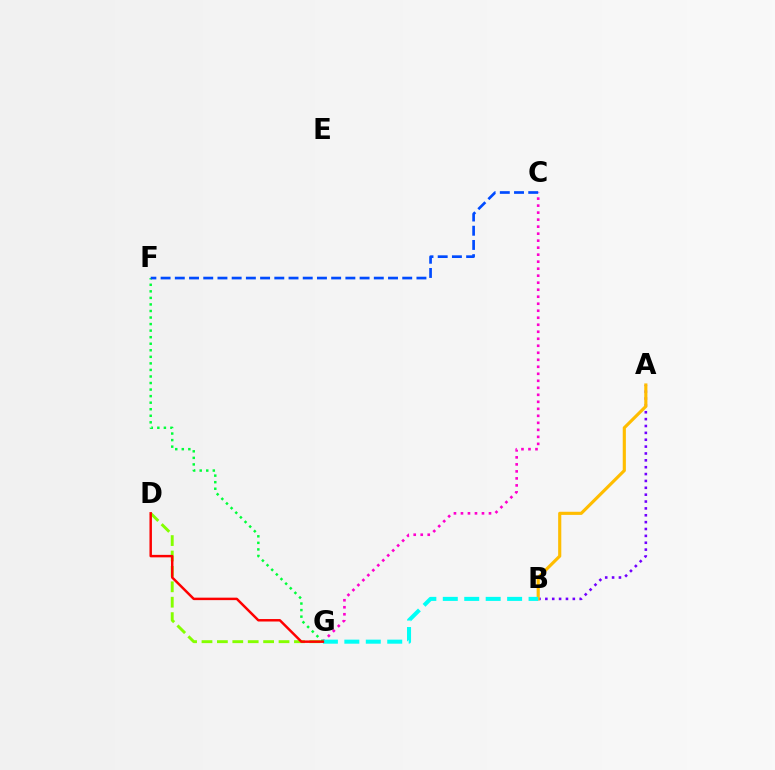{('D', 'G'): [{'color': '#84ff00', 'line_style': 'dashed', 'thickness': 2.09}, {'color': '#ff0000', 'line_style': 'solid', 'thickness': 1.78}], ('A', 'B'): [{'color': '#7200ff', 'line_style': 'dotted', 'thickness': 1.87}, {'color': '#ffbd00', 'line_style': 'solid', 'thickness': 2.26}], ('C', 'G'): [{'color': '#ff00cf', 'line_style': 'dotted', 'thickness': 1.9}], ('B', 'G'): [{'color': '#00fff6', 'line_style': 'dashed', 'thickness': 2.91}], ('F', 'G'): [{'color': '#00ff39', 'line_style': 'dotted', 'thickness': 1.78}], ('C', 'F'): [{'color': '#004bff', 'line_style': 'dashed', 'thickness': 1.93}]}